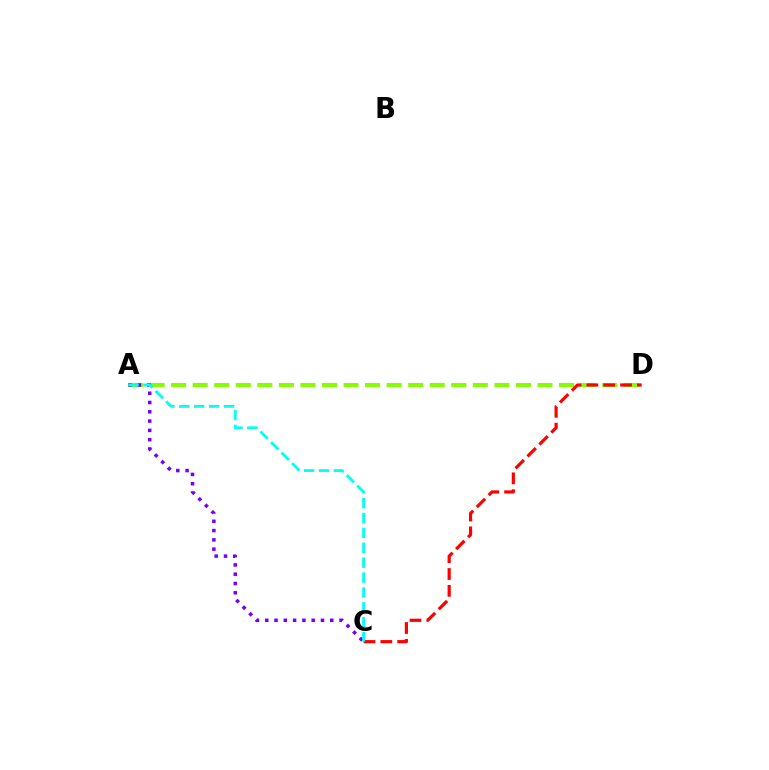{('A', 'D'): [{'color': '#84ff00', 'line_style': 'dashed', 'thickness': 2.93}], ('C', 'D'): [{'color': '#ff0000', 'line_style': 'dashed', 'thickness': 2.29}], ('A', 'C'): [{'color': '#7200ff', 'line_style': 'dotted', 'thickness': 2.52}, {'color': '#00fff6', 'line_style': 'dashed', 'thickness': 2.02}]}